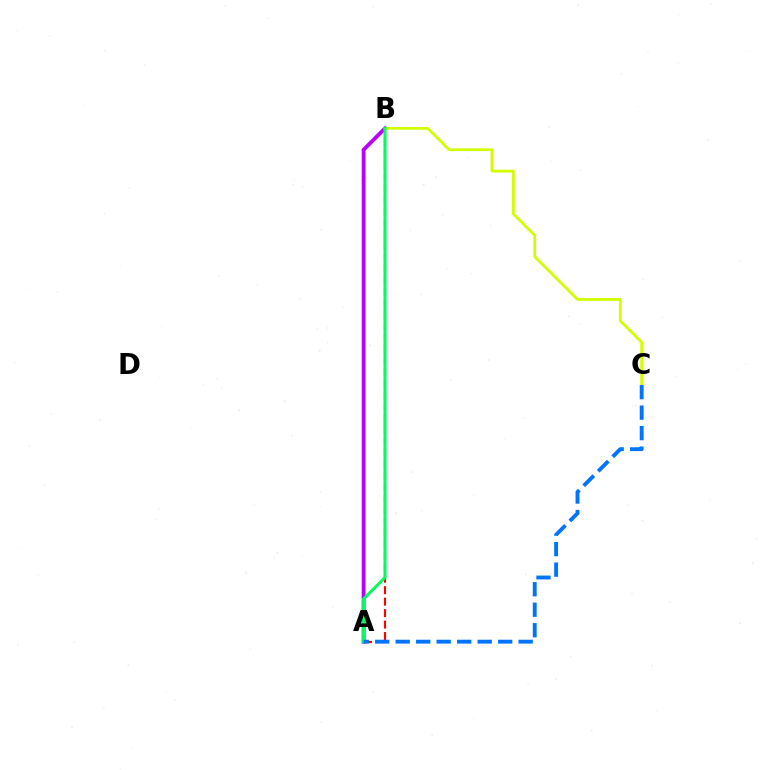{('A', 'B'): [{'color': '#ff0000', 'line_style': 'dashed', 'thickness': 1.56}, {'color': '#b900ff', 'line_style': 'solid', 'thickness': 2.76}, {'color': '#00ff5c', 'line_style': 'solid', 'thickness': 2.19}], ('B', 'C'): [{'color': '#d1ff00', 'line_style': 'solid', 'thickness': 2.0}], ('A', 'C'): [{'color': '#0074ff', 'line_style': 'dashed', 'thickness': 2.78}]}